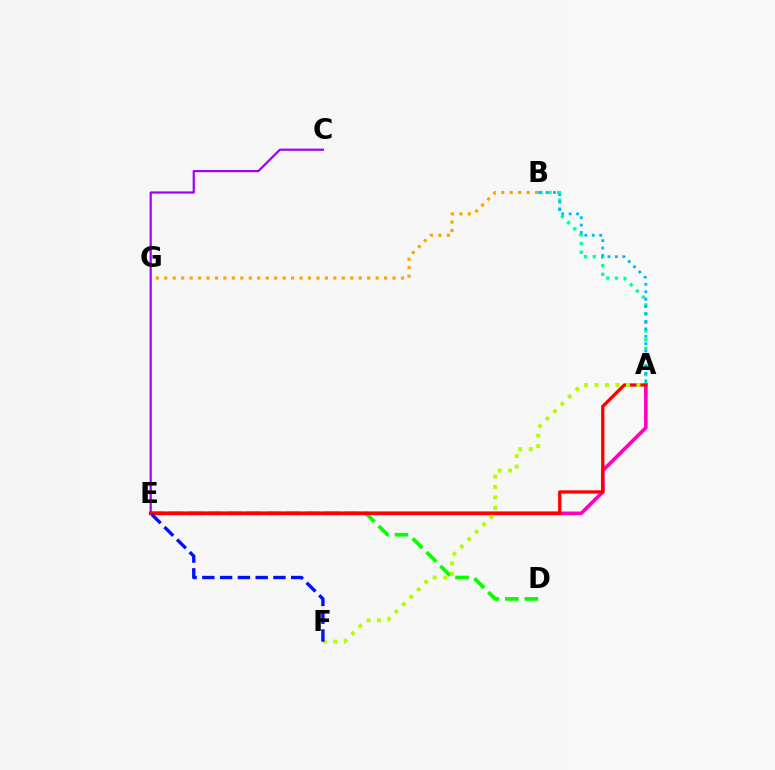{('D', 'E'): [{'color': '#08ff00', 'line_style': 'dashed', 'thickness': 2.65}], ('B', 'G'): [{'color': '#ffa500', 'line_style': 'dotted', 'thickness': 2.3}], ('A', 'E'): [{'color': '#ff00bd', 'line_style': 'solid', 'thickness': 2.61}, {'color': '#ff0000', 'line_style': 'solid', 'thickness': 2.37}], ('A', 'B'): [{'color': '#00ff9d', 'line_style': 'dotted', 'thickness': 2.37}, {'color': '#00b5ff', 'line_style': 'dotted', 'thickness': 2.02}], ('C', 'E'): [{'color': '#9b00ff', 'line_style': 'solid', 'thickness': 1.58}], ('A', 'F'): [{'color': '#b3ff00', 'line_style': 'dotted', 'thickness': 2.85}], ('E', 'F'): [{'color': '#0010ff', 'line_style': 'dashed', 'thickness': 2.41}]}